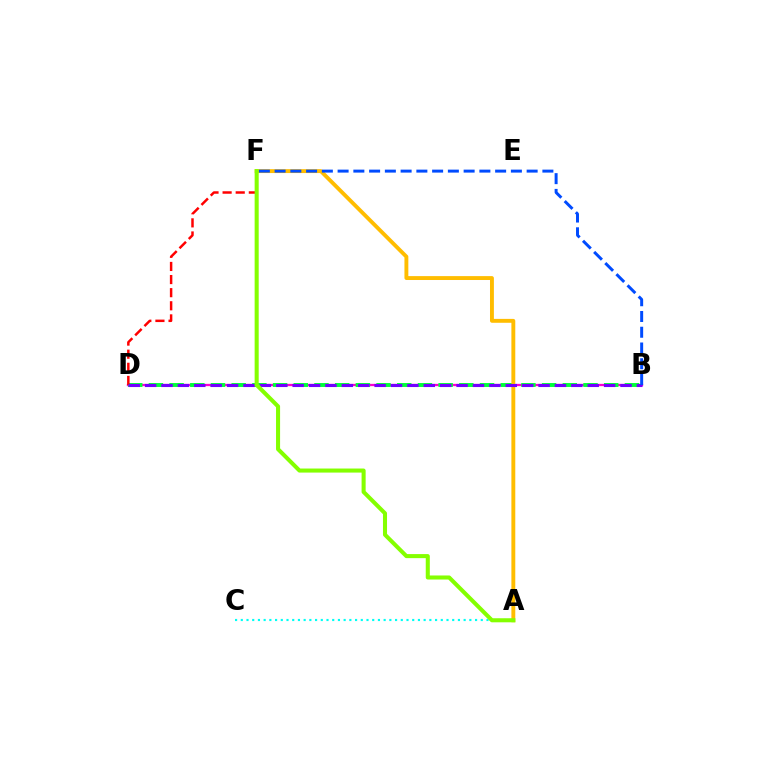{('B', 'D'): [{'color': '#ff00cf', 'line_style': 'solid', 'thickness': 1.65}, {'color': '#00ff39', 'line_style': 'dashed', 'thickness': 2.81}, {'color': '#7200ff', 'line_style': 'dashed', 'thickness': 2.23}], ('A', 'C'): [{'color': '#00fff6', 'line_style': 'dotted', 'thickness': 1.55}], ('A', 'F'): [{'color': '#ffbd00', 'line_style': 'solid', 'thickness': 2.8}, {'color': '#84ff00', 'line_style': 'solid', 'thickness': 2.92}], ('D', 'F'): [{'color': '#ff0000', 'line_style': 'dashed', 'thickness': 1.78}], ('B', 'F'): [{'color': '#004bff', 'line_style': 'dashed', 'thickness': 2.14}]}